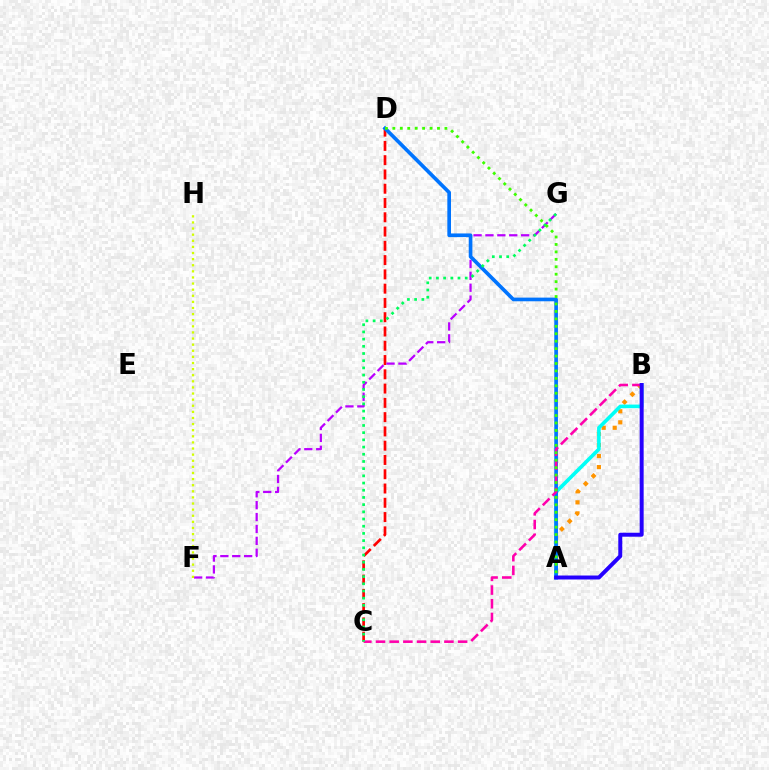{('A', 'B'): [{'color': '#ff9400', 'line_style': 'dotted', 'thickness': 3.0}, {'color': '#00fff6', 'line_style': 'solid', 'thickness': 2.62}, {'color': '#2500ff', 'line_style': 'solid', 'thickness': 2.86}], ('C', 'D'): [{'color': '#ff0000', 'line_style': 'dashed', 'thickness': 1.94}], ('F', 'G'): [{'color': '#b900ff', 'line_style': 'dashed', 'thickness': 1.62}], ('A', 'D'): [{'color': '#0074ff', 'line_style': 'solid', 'thickness': 2.64}, {'color': '#3dff00', 'line_style': 'dotted', 'thickness': 2.02}], ('B', 'C'): [{'color': '#ff00ac', 'line_style': 'dashed', 'thickness': 1.86}], ('C', 'G'): [{'color': '#00ff5c', 'line_style': 'dotted', 'thickness': 1.96}], ('F', 'H'): [{'color': '#d1ff00', 'line_style': 'dotted', 'thickness': 1.66}]}